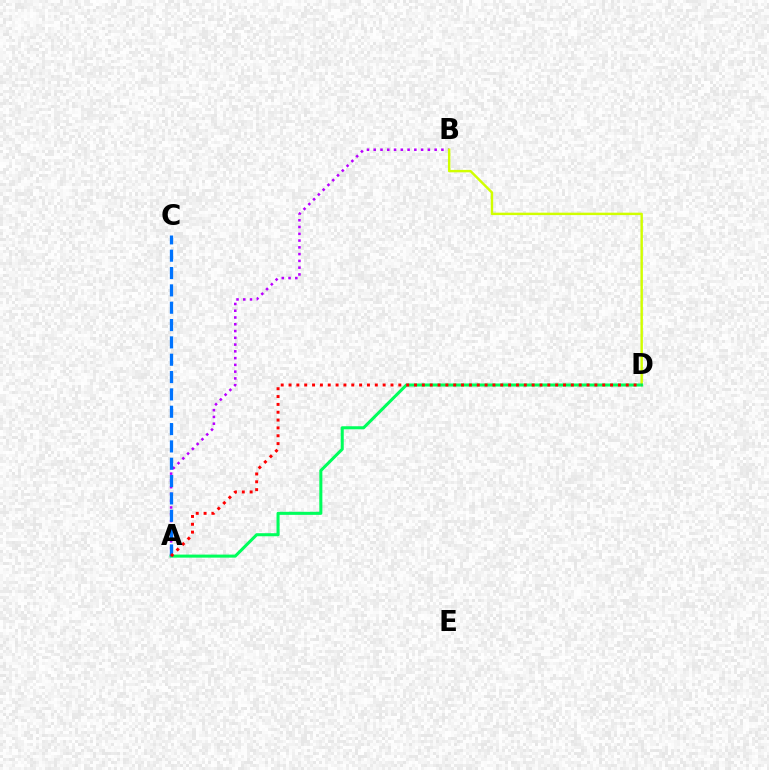{('A', 'B'): [{'color': '#b900ff', 'line_style': 'dotted', 'thickness': 1.84}], ('B', 'D'): [{'color': '#d1ff00', 'line_style': 'solid', 'thickness': 1.75}], ('A', 'D'): [{'color': '#00ff5c', 'line_style': 'solid', 'thickness': 2.2}, {'color': '#ff0000', 'line_style': 'dotted', 'thickness': 2.13}], ('A', 'C'): [{'color': '#0074ff', 'line_style': 'dashed', 'thickness': 2.36}]}